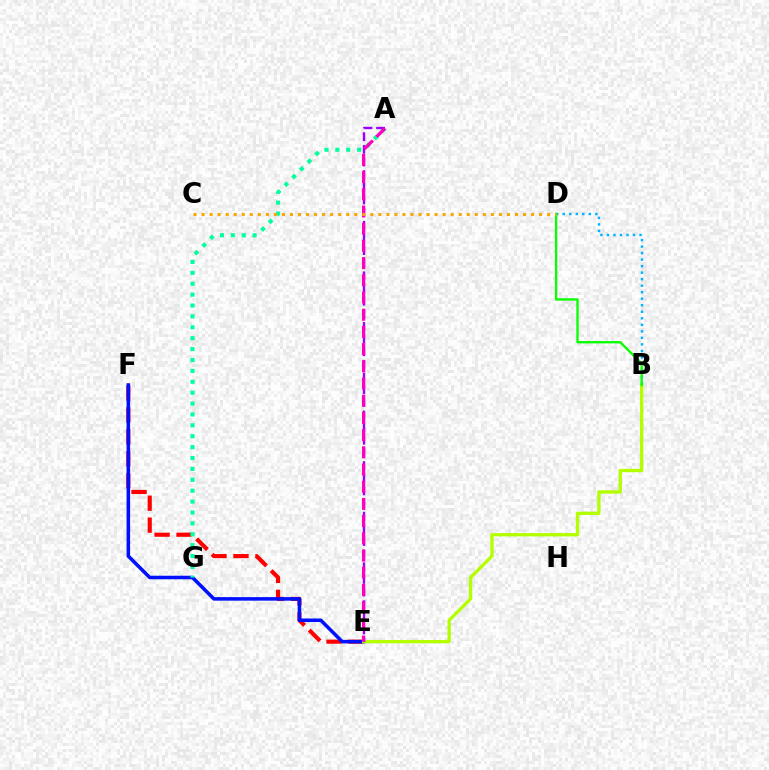{('E', 'F'): [{'color': '#ff0000', 'line_style': 'dashed', 'thickness': 2.98}, {'color': '#0010ff', 'line_style': 'solid', 'thickness': 2.55}], ('A', 'G'): [{'color': '#00ff9d', 'line_style': 'dotted', 'thickness': 2.96}], ('B', 'E'): [{'color': '#b3ff00', 'line_style': 'solid', 'thickness': 2.38}], ('B', 'D'): [{'color': '#00b5ff', 'line_style': 'dotted', 'thickness': 1.77}, {'color': '#08ff00', 'line_style': 'solid', 'thickness': 1.67}], ('A', 'E'): [{'color': '#9b00ff', 'line_style': 'dashed', 'thickness': 1.72}, {'color': '#ff00bd', 'line_style': 'dashed', 'thickness': 2.34}], ('C', 'D'): [{'color': '#ffa500', 'line_style': 'dotted', 'thickness': 2.18}]}